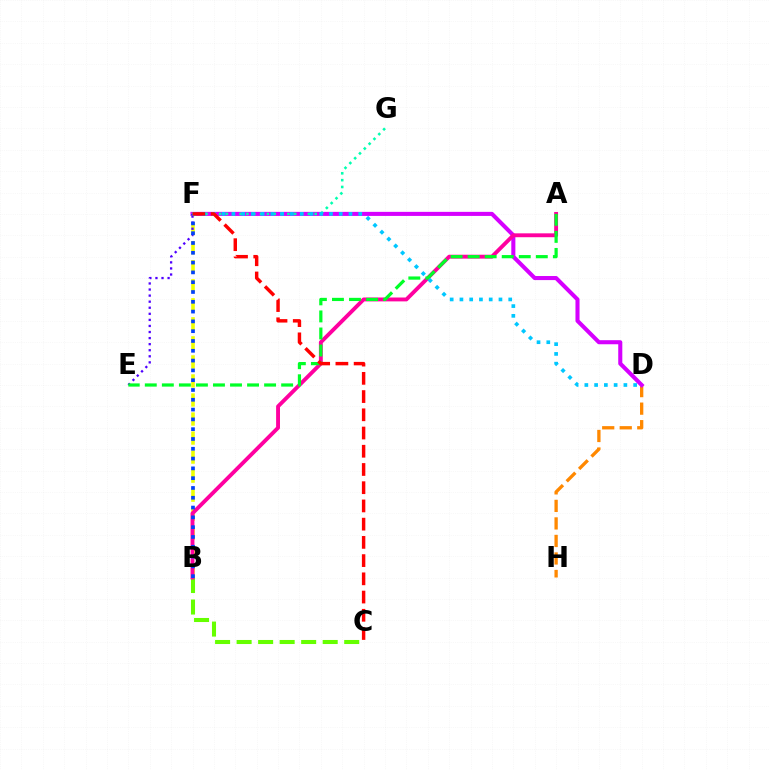{('B', 'F'): [{'color': '#eeff00', 'line_style': 'dashed', 'thickness': 2.59}, {'color': '#003fff', 'line_style': 'dotted', 'thickness': 2.66}], ('E', 'F'): [{'color': '#4f00ff', 'line_style': 'dotted', 'thickness': 1.65}], ('D', 'H'): [{'color': '#ff8800', 'line_style': 'dashed', 'thickness': 2.38}], ('D', 'F'): [{'color': '#d600ff', 'line_style': 'solid', 'thickness': 2.93}, {'color': '#00c7ff', 'line_style': 'dotted', 'thickness': 2.65}], ('F', 'G'): [{'color': '#00ffaf', 'line_style': 'dotted', 'thickness': 1.85}], ('B', 'C'): [{'color': '#66ff00', 'line_style': 'dashed', 'thickness': 2.92}], ('A', 'B'): [{'color': '#ff00a0', 'line_style': 'solid', 'thickness': 2.8}], ('A', 'E'): [{'color': '#00ff27', 'line_style': 'dashed', 'thickness': 2.32}], ('C', 'F'): [{'color': '#ff0000', 'line_style': 'dashed', 'thickness': 2.48}]}